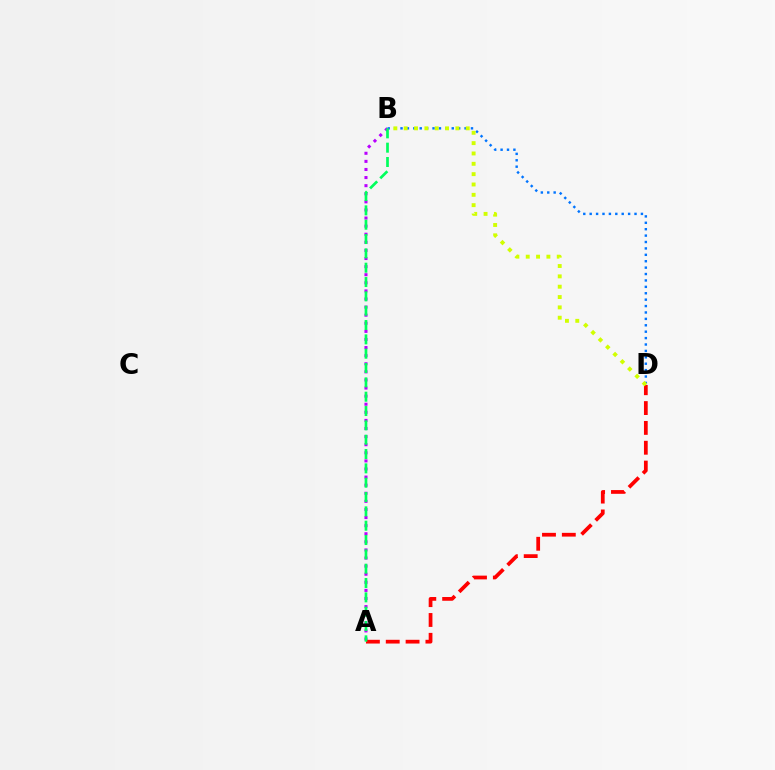{('A', 'B'): [{'color': '#b900ff', 'line_style': 'dotted', 'thickness': 2.2}, {'color': '#00ff5c', 'line_style': 'dashed', 'thickness': 1.95}], ('B', 'D'): [{'color': '#0074ff', 'line_style': 'dotted', 'thickness': 1.74}, {'color': '#d1ff00', 'line_style': 'dotted', 'thickness': 2.81}], ('A', 'D'): [{'color': '#ff0000', 'line_style': 'dashed', 'thickness': 2.69}]}